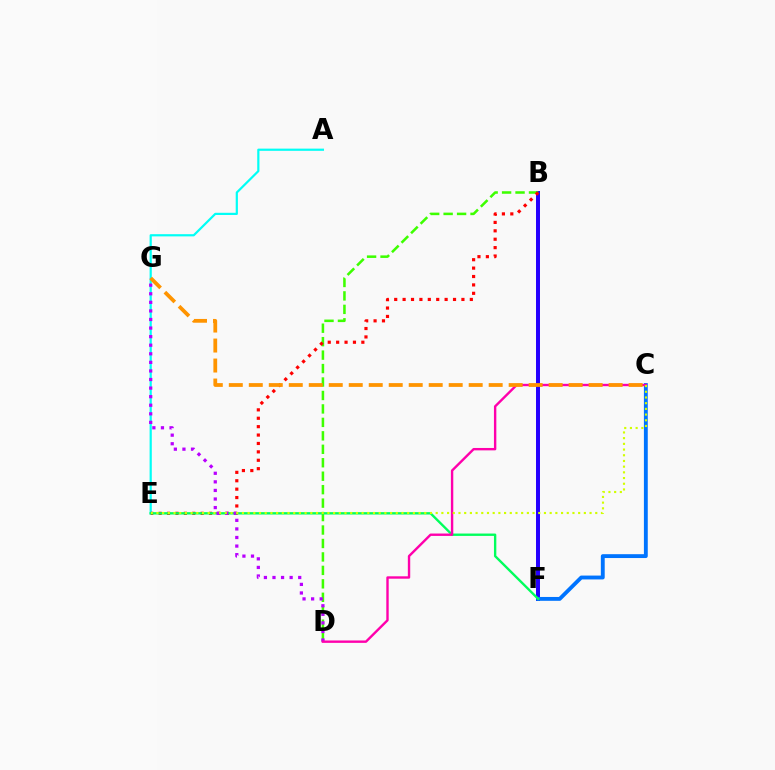{('A', 'E'): [{'color': '#00fff6', 'line_style': 'solid', 'thickness': 1.58}], ('B', 'F'): [{'color': '#2500ff', 'line_style': 'solid', 'thickness': 2.86}], ('B', 'D'): [{'color': '#3dff00', 'line_style': 'dashed', 'thickness': 1.83}], ('B', 'E'): [{'color': '#ff0000', 'line_style': 'dotted', 'thickness': 2.28}], ('C', 'F'): [{'color': '#0074ff', 'line_style': 'solid', 'thickness': 2.78}], ('E', 'F'): [{'color': '#00ff5c', 'line_style': 'solid', 'thickness': 1.7}], ('D', 'G'): [{'color': '#b900ff', 'line_style': 'dotted', 'thickness': 2.33}], ('C', 'D'): [{'color': '#ff00ac', 'line_style': 'solid', 'thickness': 1.72}], ('C', 'E'): [{'color': '#d1ff00', 'line_style': 'dotted', 'thickness': 1.55}], ('C', 'G'): [{'color': '#ff9400', 'line_style': 'dashed', 'thickness': 2.72}]}